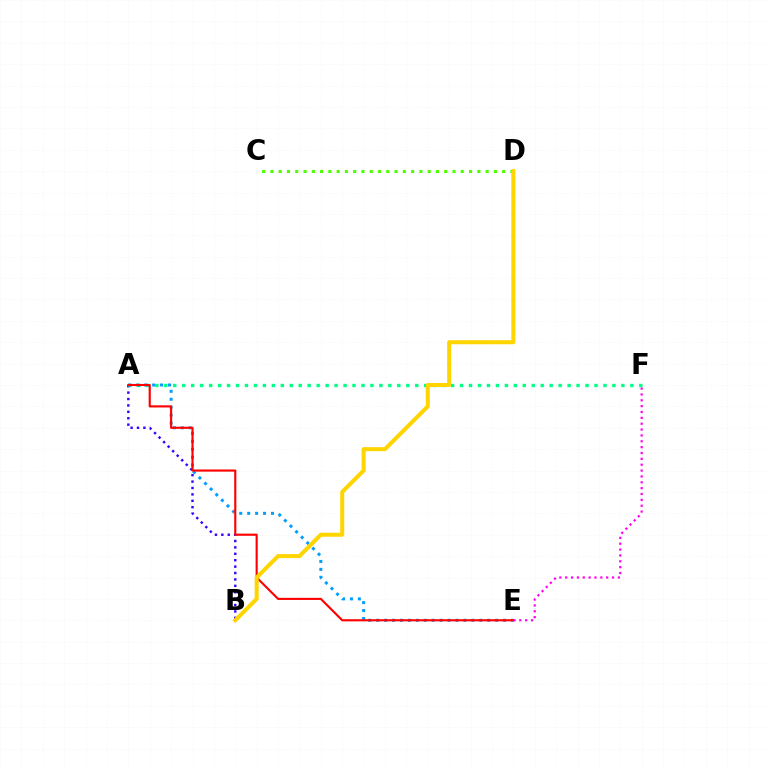{('A', 'B'): [{'color': '#3700ff', 'line_style': 'dotted', 'thickness': 1.74}], ('A', 'F'): [{'color': '#00ff86', 'line_style': 'dotted', 'thickness': 2.44}], ('A', 'E'): [{'color': '#009eff', 'line_style': 'dotted', 'thickness': 2.16}, {'color': '#ff0000', 'line_style': 'solid', 'thickness': 1.53}], ('C', 'D'): [{'color': '#4fff00', 'line_style': 'dotted', 'thickness': 2.25}], ('B', 'D'): [{'color': '#ffd500', 'line_style': 'solid', 'thickness': 2.9}], ('E', 'F'): [{'color': '#ff00ed', 'line_style': 'dotted', 'thickness': 1.59}]}